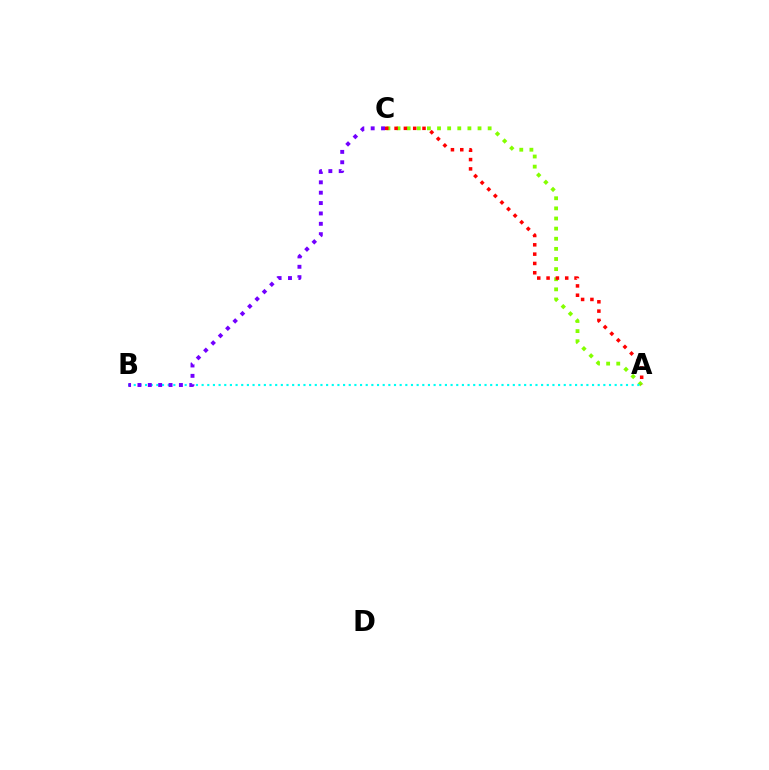{('A', 'C'): [{'color': '#84ff00', 'line_style': 'dotted', 'thickness': 2.75}, {'color': '#ff0000', 'line_style': 'dotted', 'thickness': 2.53}], ('A', 'B'): [{'color': '#00fff6', 'line_style': 'dotted', 'thickness': 1.54}], ('B', 'C'): [{'color': '#7200ff', 'line_style': 'dotted', 'thickness': 2.82}]}